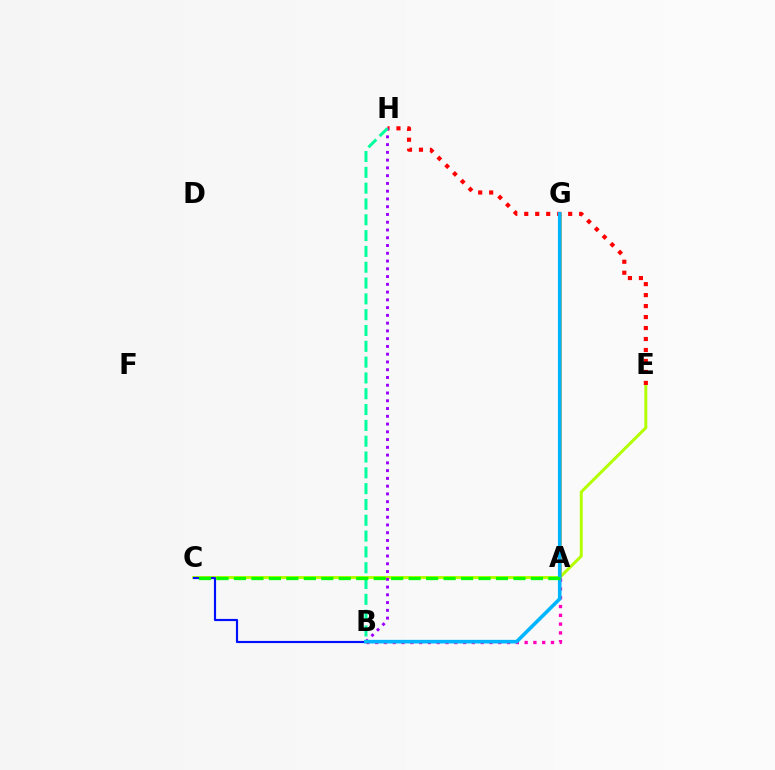{('C', 'E'): [{'color': '#b3ff00', 'line_style': 'solid', 'thickness': 2.14}], ('A', 'G'): [{'color': '#ffa500', 'line_style': 'solid', 'thickness': 1.84}], ('A', 'B'): [{'color': '#ff00bd', 'line_style': 'dotted', 'thickness': 2.39}], ('B', 'C'): [{'color': '#0010ff', 'line_style': 'solid', 'thickness': 1.56}], ('E', 'H'): [{'color': '#ff0000', 'line_style': 'dotted', 'thickness': 2.98}], ('B', 'H'): [{'color': '#9b00ff', 'line_style': 'dotted', 'thickness': 2.11}, {'color': '#00ff9d', 'line_style': 'dashed', 'thickness': 2.15}], ('B', 'G'): [{'color': '#00b5ff', 'line_style': 'solid', 'thickness': 2.6}], ('A', 'C'): [{'color': '#08ff00', 'line_style': 'dashed', 'thickness': 2.37}]}